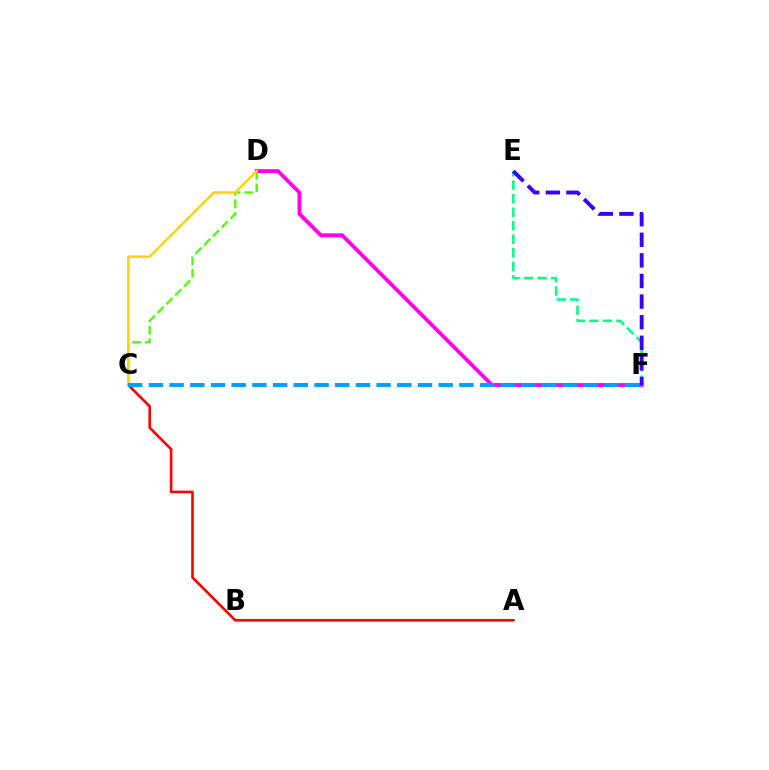{('D', 'F'): [{'color': '#ff00ed', 'line_style': 'solid', 'thickness': 2.76}], ('A', 'C'): [{'color': '#ff0000', 'line_style': 'solid', 'thickness': 1.89}], ('C', 'D'): [{'color': '#4fff00', 'line_style': 'dashed', 'thickness': 1.69}, {'color': '#ffd500', 'line_style': 'solid', 'thickness': 1.83}], ('E', 'F'): [{'color': '#00ff86', 'line_style': 'dashed', 'thickness': 1.84}, {'color': '#3700ff', 'line_style': 'dashed', 'thickness': 2.8}], ('C', 'F'): [{'color': '#009eff', 'line_style': 'dashed', 'thickness': 2.81}]}